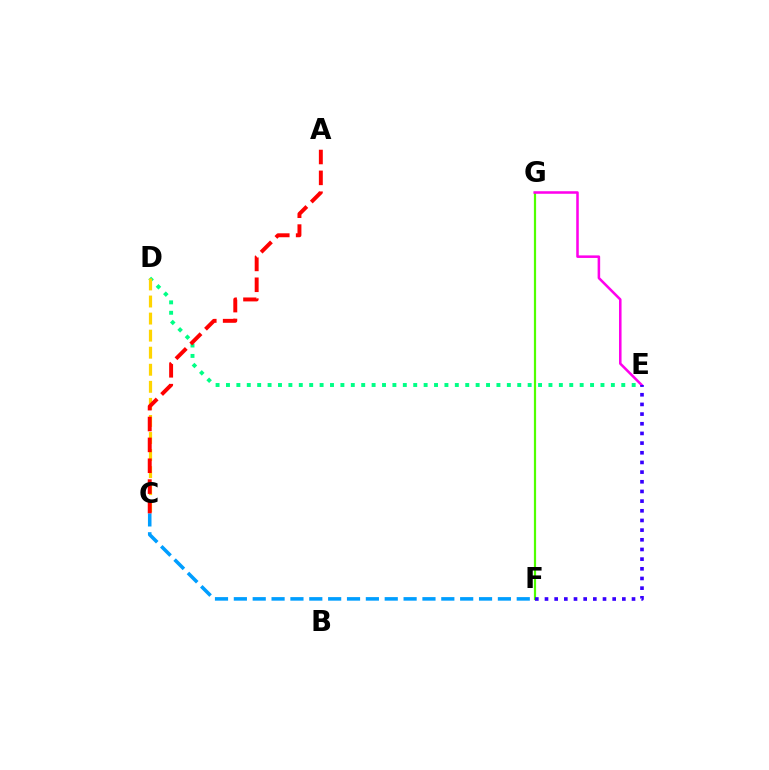{('F', 'G'): [{'color': '#4fff00', 'line_style': 'solid', 'thickness': 1.59}], ('D', 'E'): [{'color': '#00ff86', 'line_style': 'dotted', 'thickness': 2.83}], ('E', 'G'): [{'color': '#ff00ed', 'line_style': 'solid', 'thickness': 1.83}], ('E', 'F'): [{'color': '#3700ff', 'line_style': 'dotted', 'thickness': 2.63}], ('C', 'D'): [{'color': '#ffd500', 'line_style': 'dashed', 'thickness': 2.32}], ('C', 'F'): [{'color': '#009eff', 'line_style': 'dashed', 'thickness': 2.56}], ('A', 'C'): [{'color': '#ff0000', 'line_style': 'dashed', 'thickness': 2.83}]}